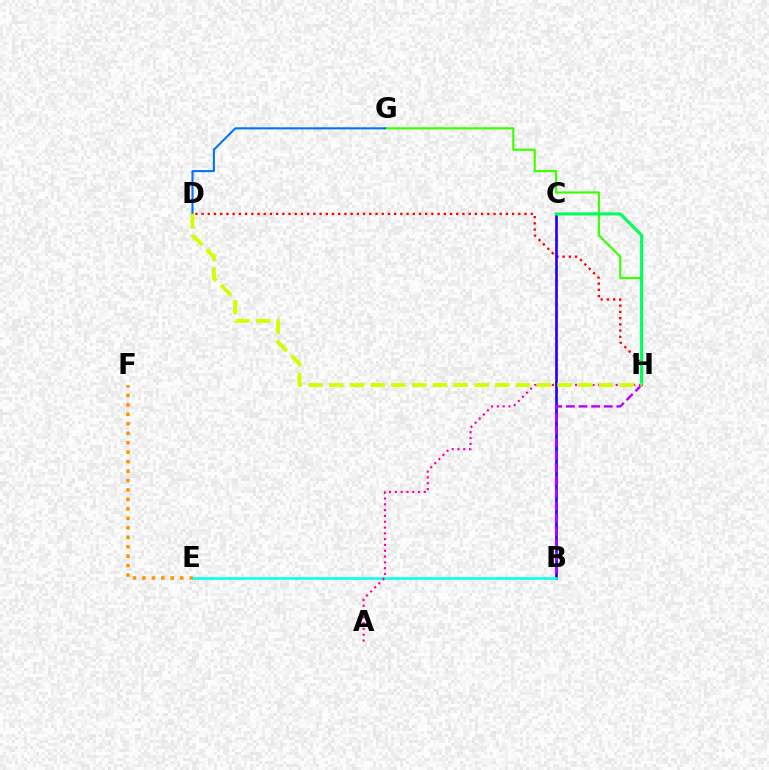{('D', 'H'): [{'color': '#ff0000', 'line_style': 'dotted', 'thickness': 1.69}, {'color': '#d1ff00', 'line_style': 'dashed', 'thickness': 2.82}], ('G', 'H'): [{'color': '#3dff00', 'line_style': 'solid', 'thickness': 1.56}], ('B', 'C'): [{'color': '#2500ff', 'line_style': 'solid', 'thickness': 1.93}], ('C', 'H'): [{'color': '#00ff5c', 'line_style': 'solid', 'thickness': 2.25}], ('B', 'H'): [{'color': '#b900ff', 'line_style': 'dashed', 'thickness': 1.72}], ('E', 'F'): [{'color': '#ff9400', 'line_style': 'dotted', 'thickness': 2.57}], ('B', 'E'): [{'color': '#00fff6', 'line_style': 'solid', 'thickness': 1.84}], ('A', 'H'): [{'color': '#ff00ac', 'line_style': 'dotted', 'thickness': 1.58}], ('D', 'G'): [{'color': '#0074ff', 'line_style': 'solid', 'thickness': 1.52}]}